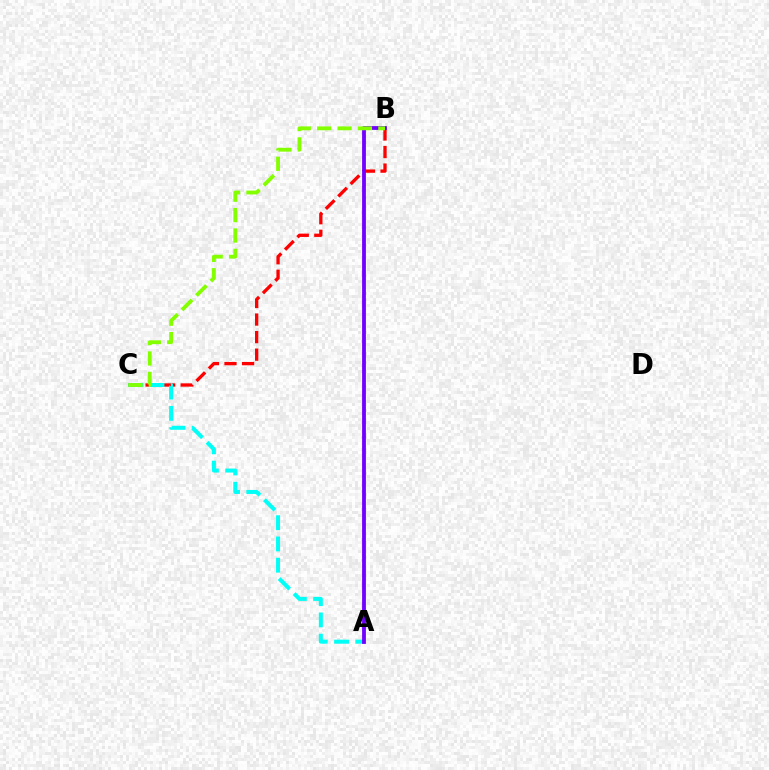{('B', 'C'): [{'color': '#ff0000', 'line_style': 'dashed', 'thickness': 2.38}, {'color': '#84ff00', 'line_style': 'dashed', 'thickness': 2.77}], ('A', 'C'): [{'color': '#00fff6', 'line_style': 'dashed', 'thickness': 2.89}], ('A', 'B'): [{'color': '#7200ff', 'line_style': 'solid', 'thickness': 2.74}]}